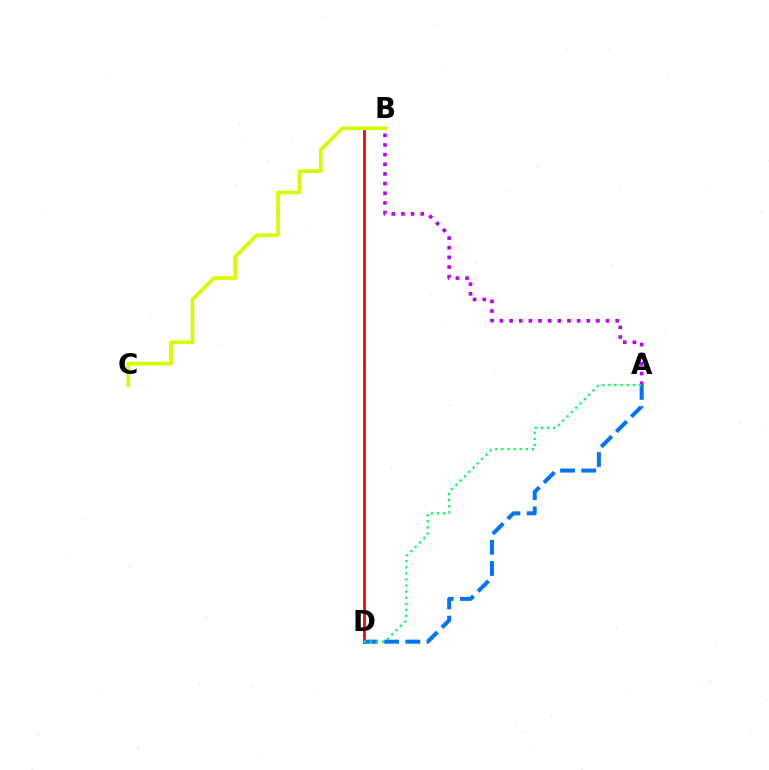{('B', 'D'): [{'color': '#ff0000', 'line_style': 'solid', 'thickness': 1.99}], ('A', 'B'): [{'color': '#b900ff', 'line_style': 'dotted', 'thickness': 2.62}], ('A', 'D'): [{'color': '#0074ff', 'line_style': 'dashed', 'thickness': 2.88}, {'color': '#00ff5c', 'line_style': 'dotted', 'thickness': 1.65}], ('B', 'C'): [{'color': '#d1ff00', 'line_style': 'solid', 'thickness': 2.65}]}